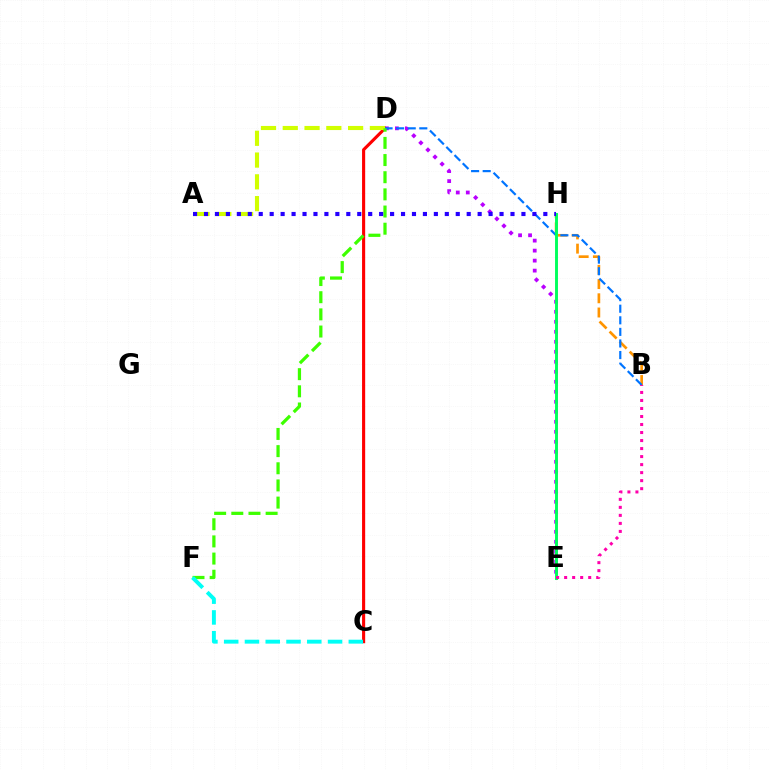{('D', 'E'): [{'color': '#b900ff', 'line_style': 'dotted', 'thickness': 2.72}], ('C', 'D'): [{'color': '#ff0000', 'line_style': 'solid', 'thickness': 2.24}], ('B', 'H'): [{'color': '#ff9400', 'line_style': 'dashed', 'thickness': 1.93}], ('A', 'D'): [{'color': '#d1ff00', 'line_style': 'dashed', 'thickness': 2.96}], ('B', 'D'): [{'color': '#0074ff', 'line_style': 'dashed', 'thickness': 1.57}], ('E', 'H'): [{'color': '#00ff5c', 'line_style': 'solid', 'thickness': 2.1}], ('D', 'F'): [{'color': '#3dff00', 'line_style': 'dashed', 'thickness': 2.33}], ('A', 'H'): [{'color': '#2500ff', 'line_style': 'dotted', 'thickness': 2.97}], ('B', 'E'): [{'color': '#ff00ac', 'line_style': 'dotted', 'thickness': 2.18}], ('C', 'F'): [{'color': '#00fff6', 'line_style': 'dashed', 'thickness': 2.82}]}